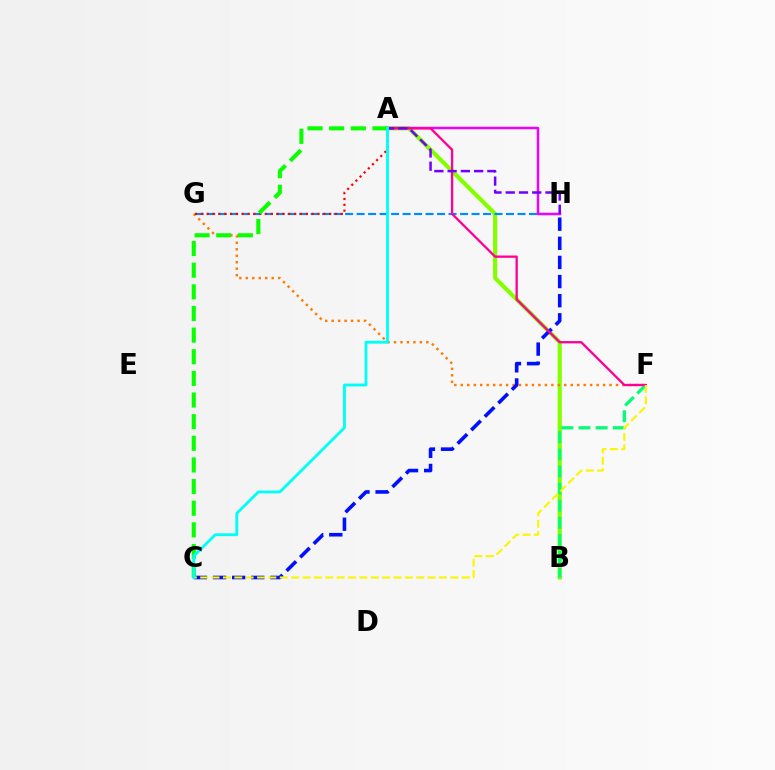{('A', 'B'): [{'color': '#84ff00', 'line_style': 'solid', 'thickness': 3.0}], ('F', 'G'): [{'color': '#ff7c00', 'line_style': 'dotted', 'thickness': 1.76}], ('B', 'F'): [{'color': '#00ff74', 'line_style': 'dashed', 'thickness': 2.33}], ('C', 'H'): [{'color': '#0010ff', 'line_style': 'dashed', 'thickness': 2.6}], ('G', 'H'): [{'color': '#008cff', 'line_style': 'dashed', 'thickness': 1.56}], ('A', 'H'): [{'color': '#ee00ff', 'line_style': 'solid', 'thickness': 1.78}, {'color': '#7200ff', 'line_style': 'dashed', 'thickness': 1.8}], ('A', 'F'): [{'color': '#ff0094', 'line_style': 'solid', 'thickness': 1.66}], ('A', 'G'): [{'color': '#ff0000', 'line_style': 'dotted', 'thickness': 1.58}], ('A', 'C'): [{'color': '#08ff00', 'line_style': 'dashed', 'thickness': 2.94}, {'color': '#00fff6', 'line_style': 'solid', 'thickness': 2.05}], ('C', 'F'): [{'color': '#fcf500', 'line_style': 'dashed', 'thickness': 1.54}]}